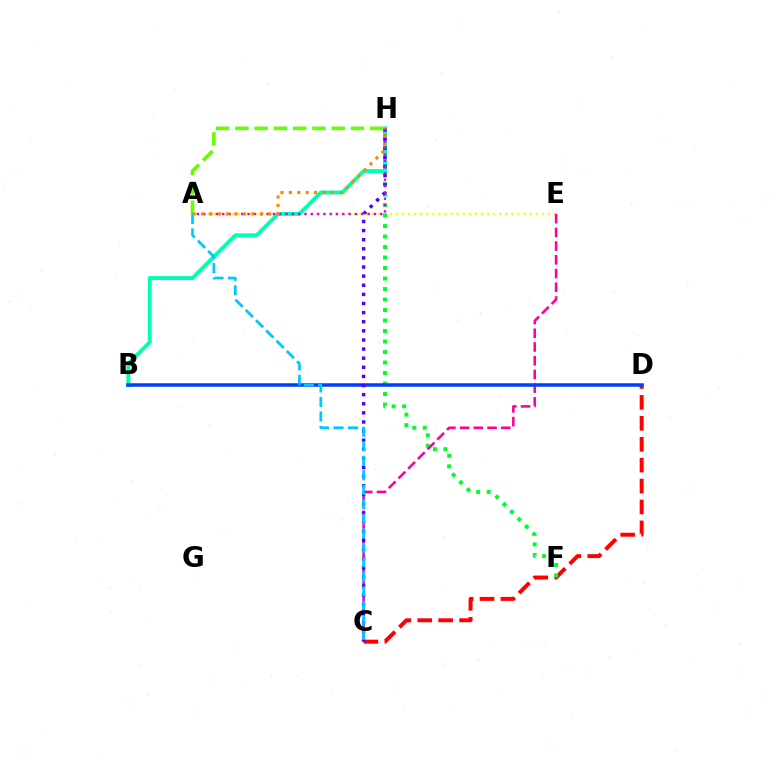{('C', 'D'): [{'color': '#ff0000', 'line_style': 'dashed', 'thickness': 2.84}], ('A', 'E'): [{'color': '#eeff00', 'line_style': 'dotted', 'thickness': 1.65}], ('F', 'H'): [{'color': '#00ff27', 'line_style': 'dotted', 'thickness': 2.85}], ('C', 'E'): [{'color': '#ff00a0', 'line_style': 'dashed', 'thickness': 1.86}], ('B', 'H'): [{'color': '#00ffaf', 'line_style': 'solid', 'thickness': 2.79}], ('B', 'D'): [{'color': '#003fff', 'line_style': 'solid', 'thickness': 2.52}], ('C', 'H'): [{'color': '#4f00ff', 'line_style': 'dotted', 'thickness': 2.48}], ('A', 'H'): [{'color': '#d600ff', 'line_style': 'dotted', 'thickness': 1.72}, {'color': '#66ff00', 'line_style': 'dashed', 'thickness': 2.62}, {'color': '#ff8800', 'line_style': 'dotted', 'thickness': 2.28}], ('A', 'C'): [{'color': '#00c7ff', 'line_style': 'dashed', 'thickness': 1.97}]}